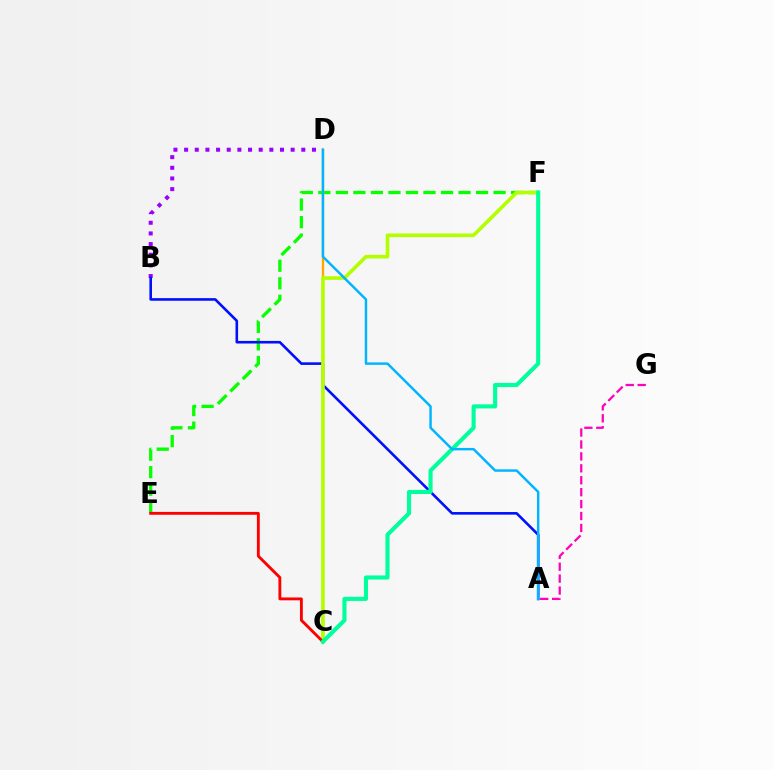{('B', 'D'): [{'color': '#9b00ff', 'line_style': 'dotted', 'thickness': 2.89}], ('E', 'F'): [{'color': '#08ff00', 'line_style': 'dashed', 'thickness': 2.38}], ('A', 'B'): [{'color': '#0010ff', 'line_style': 'solid', 'thickness': 1.87}], ('C', 'D'): [{'color': '#ffa500', 'line_style': 'solid', 'thickness': 1.67}], ('C', 'F'): [{'color': '#b3ff00', 'line_style': 'solid', 'thickness': 2.61}, {'color': '#00ff9d', 'line_style': 'solid', 'thickness': 2.95}], ('C', 'E'): [{'color': '#ff0000', 'line_style': 'solid', 'thickness': 2.06}], ('A', 'D'): [{'color': '#00b5ff', 'line_style': 'solid', 'thickness': 1.77}], ('A', 'G'): [{'color': '#ff00bd', 'line_style': 'dashed', 'thickness': 1.62}]}